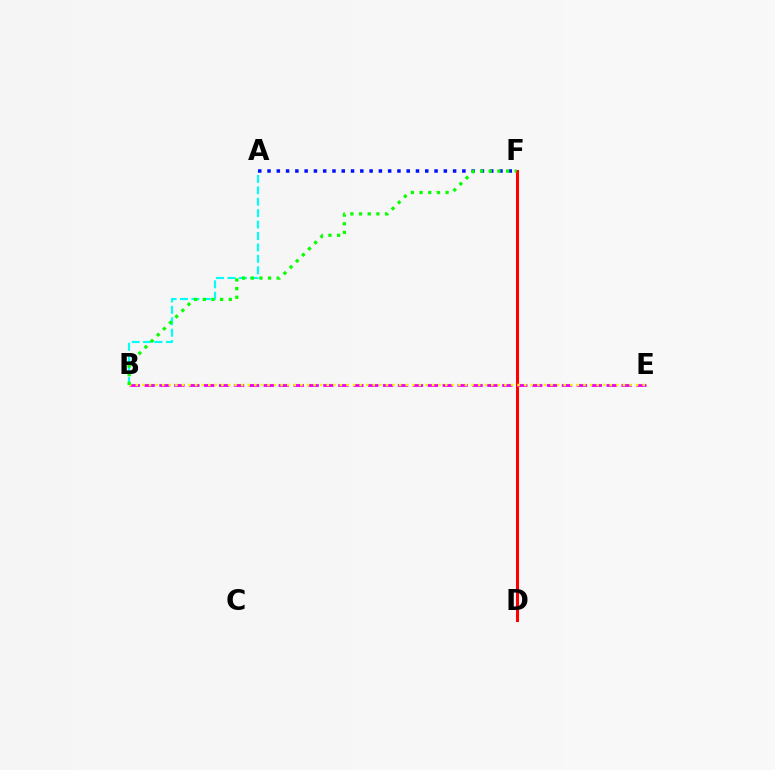{('A', 'B'): [{'color': '#00fff6', 'line_style': 'dashed', 'thickness': 1.55}], ('A', 'F'): [{'color': '#0010ff', 'line_style': 'dotted', 'thickness': 2.52}], ('D', 'F'): [{'color': '#ff0000', 'line_style': 'solid', 'thickness': 2.18}], ('B', 'E'): [{'color': '#ee00ff', 'line_style': 'dashed', 'thickness': 2.03}, {'color': '#fcf500', 'line_style': 'dotted', 'thickness': 1.79}], ('B', 'F'): [{'color': '#08ff00', 'line_style': 'dotted', 'thickness': 2.35}]}